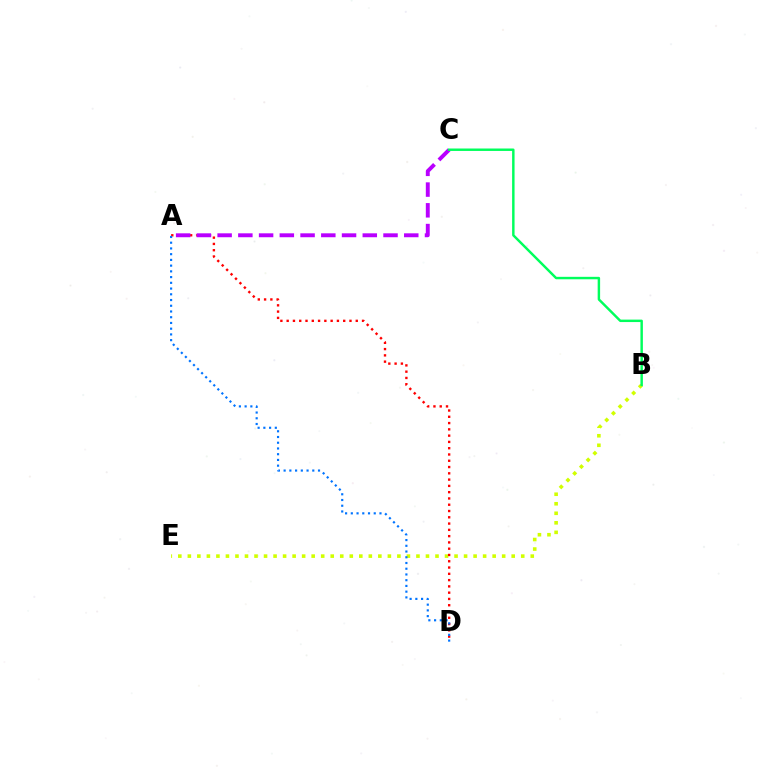{('B', 'E'): [{'color': '#d1ff00', 'line_style': 'dotted', 'thickness': 2.59}], ('A', 'D'): [{'color': '#ff0000', 'line_style': 'dotted', 'thickness': 1.71}, {'color': '#0074ff', 'line_style': 'dotted', 'thickness': 1.56}], ('A', 'C'): [{'color': '#b900ff', 'line_style': 'dashed', 'thickness': 2.82}], ('B', 'C'): [{'color': '#00ff5c', 'line_style': 'solid', 'thickness': 1.76}]}